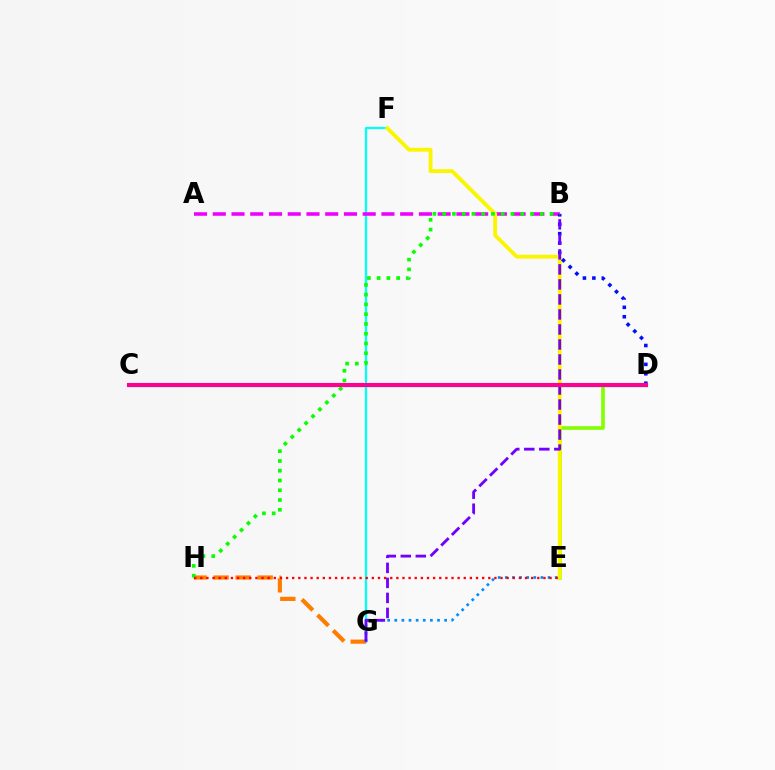{('F', 'G'): [{'color': '#00fff6', 'line_style': 'solid', 'thickness': 1.63}], ('D', 'E'): [{'color': '#84ff00', 'line_style': 'solid', 'thickness': 2.62}], ('A', 'B'): [{'color': '#ee00ff', 'line_style': 'dashed', 'thickness': 2.55}], ('C', 'D'): [{'color': '#00ff74', 'line_style': 'solid', 'thickness': 2.41}, {'color': '#ff0094', 'line_style': 'solid', 'thickness': 2.93}], ('E', 'F'): [{'color': '#fcf500', 'line_style': 'solid', 'thickness': 2.76}], ('G', 'H'): [{'color': '#ff7c00', 'line_style': 'dashed', 'thickness': 2.99}], ('E', 'G'): [{'color': '#008cff', 'line_style': 'dotted', 'thickness': 1.93}], ('B', 'D'): [{'color': '#0010ff', 'line_style': 'dotted', 'thickness': 2.56}], ('B', 'G'): [{'color': '#7200ff', 'line_style': 'dashed', 'thickness': 2.04}], ('B', 'H'): [{'color': '#08ff00', 'line_style': 'dotted', 'thickness': 2.65}], ('E', 'H'): [{'color': '#ff0000', 'line_style': 'dotted', 'thickness': 1.66}]}